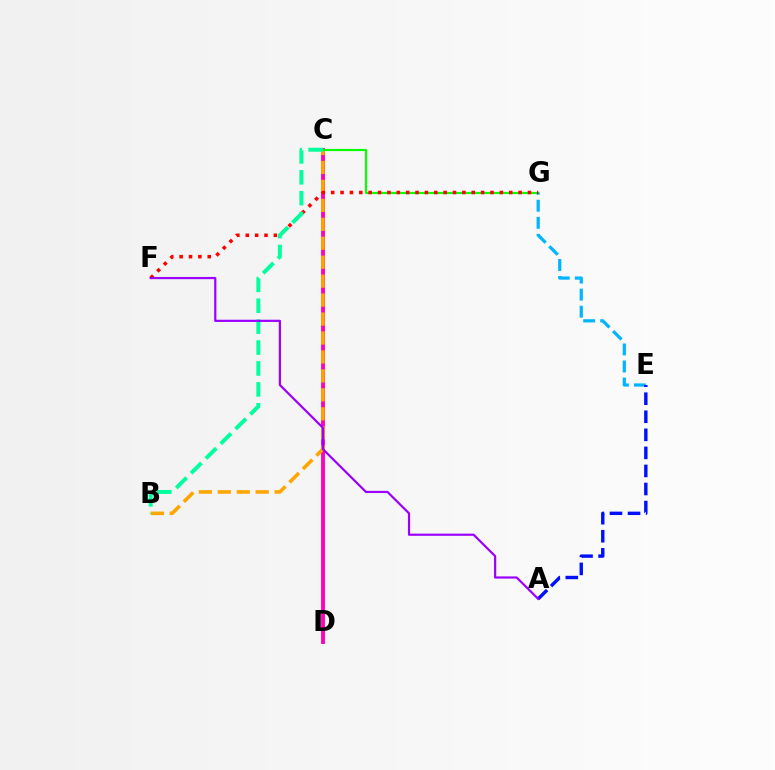{('C', 'D'): [{'color': '#b3ff00', 'line_style': 'solid', 'thickness': 1.88}, {'color': '#ff00bd', 'line_style': 'solid', 'thickness': 2.76}], ('B', 'C'): [{'color': '#ffa500', 'line_style': 'dashed', 'thickness': 2.57}, {'color': '#00ff9d', 'line_style': 'dashed', 'thickness': 2.84}], ('C', 'G'): [{'color': '#08ff00', 'line_style': 'solid', 'thickness': 1.57}], ('E', 'G'): [{'color': '#00b5ff', 'line_style': 'dashed', 'thickness': 2.32}], ('F', 'G'): [{'color': '#ff0000', 'line_style': 'dotted', 'thickness': 2.55}], ('A', 'E'): [{'color': '#0010ff', 'line_style': 'dashed', 'thickness': 2.45}], ('A', 'F'): [{'color': '#9b00ff', 'line_style': 'solid', 'thickness': 1.58}]}